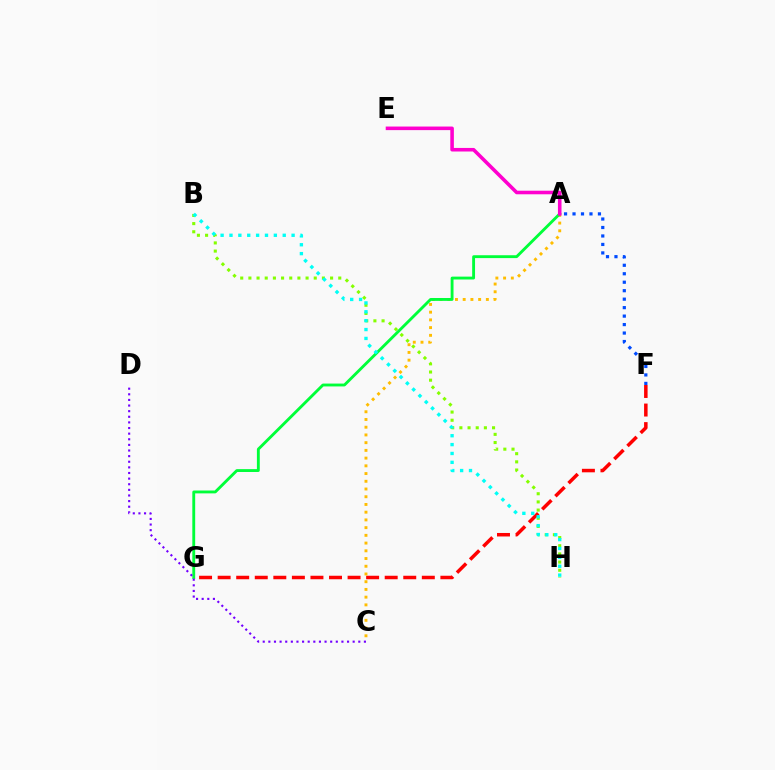{('F', 'G'): [{'color': '#ff0000', 'line_style': 'dashed', 'thickness': 2.52}], ('A', 'F'): [{'color': '#004bff', 'line_style': 'dotted', 'thickness': 2.3}], ('B', 'H'): [{'color': '#84ff00', 'line_style': 'dotted', 'thickness': 2.22}, {'color': '#00fff6', 'line_style': 'dotted', 'thickness': 2.41}], ('A', 'C'): [{'color': '#ffbd00', 'line_style': 'dotted', 'thickness': 2.1}], ('A', 'G'): [{'color': '#00ff39', 'line_style': 'solid', 'thickness': 2.06}], ('A', 'E'): [{'color': '#ff00cf', 'line_style': 'solid', 'thickness': 2.57}], ('C', 'D'): [{'color': '#7200ff', 'line_style': 'dotted', 'thickness': 1.53}]}